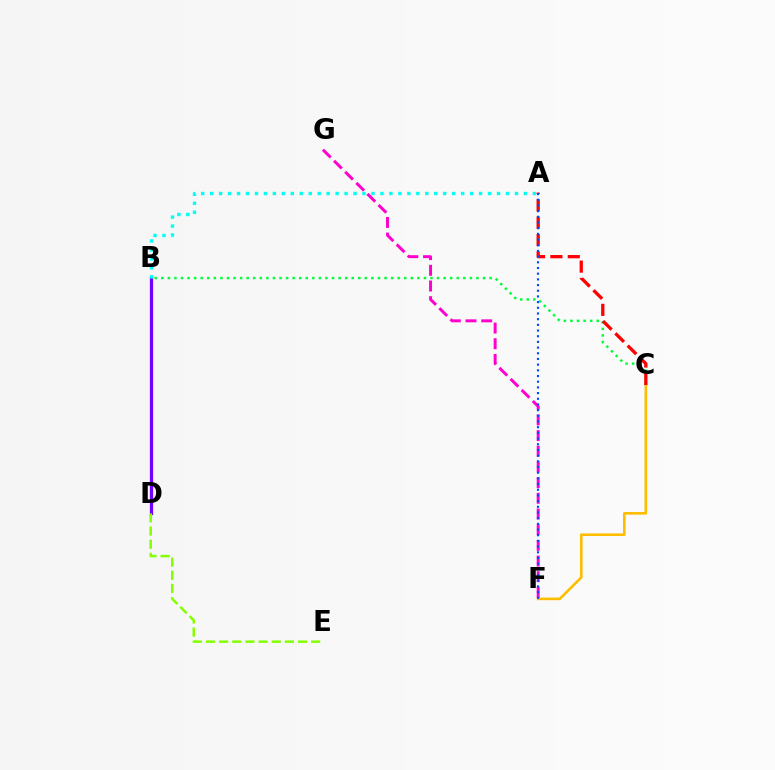{('B', 'D'): [{'color': '#7200ff', 'line_style': 'solid', 'thickness': 2.34}], ('C', 'F'): [{'color': '#ffbd00', 'line_style': 'solid', 'thickness': 1.88}], ('D', 'E'): [{'color': '#84ff00', 'line_style': 'dashed', 'thickness': 1.79}], ('B', 'C'): [{'color': '#00ff39', 'line_style': 'dotted', 'thickness': 1.78}], ('A', 'C'): [{'color': '#ff0000', 'line_style': 'dashed', 'thickness': 2.36}], ('F', 'G'): [{'color': '#ff00cf', 'line_style': 'dashed', 'thickness': 2.13}], ('A', 'F'): [{'color': '#004bff', 'line_style': 'dotted', 'thickness': 1.54}], ('A', 'B'): [{'color': '#00fff6', 'line_style': 'dotted', 'thickness': 2.44}]}